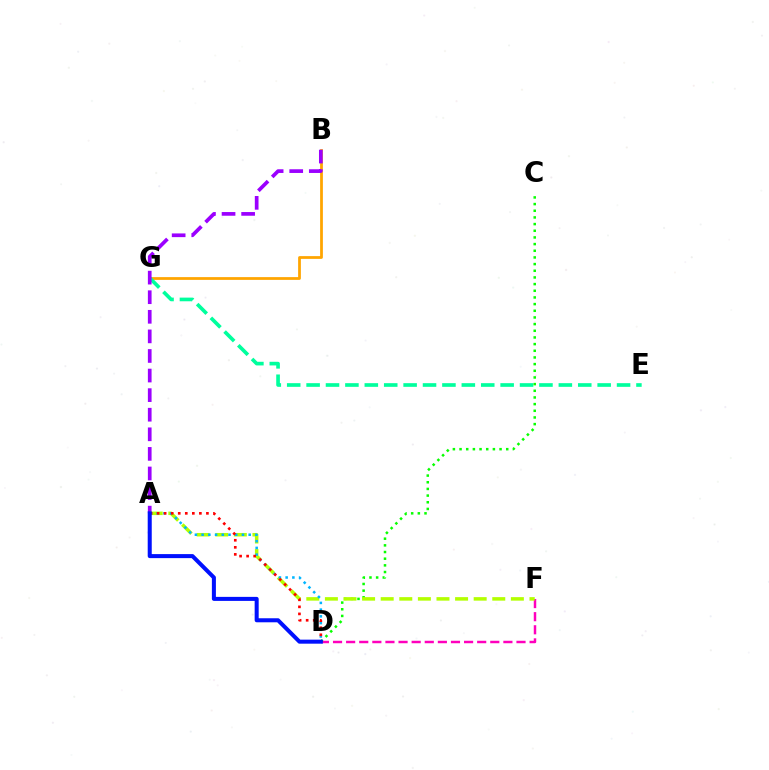{('B', 'G'): [{'color': '#ffa500', 'line_style': 'solid', 'thickness': 1.99}], ('E', 'G'): [{'color': '#00ff9d', 'line_style': 'dashed', 'thickness': 2.64}], ('A', 'B'): [{'color': '#9b00ff', 'line_style': 'dashed', 'thickness': 2.66}], ('D', 'F'): [{'color': '#ff00bd', 'line_style': 'dashed', 'thickness': 1.78}], ('C', 'D'): [{'color': '#08ff00', 'line_style': 'dotted', 'thickness': 1.81}], ('A', 'F'): [{'color': '#b3ff00', 'line_style': 'dashed', 'thickness': 2.53}], ('A', 'D'): [{'color': '#00b5ff', 'line_style': 'dotted', 'thickness': 1.83}, {'color': '#ff0000', 'line_style': 'dotted', 'thickness': 1.91}, {'color': '#0010ff', 'line_style': 'solid', 'thickness': 2.9}]}